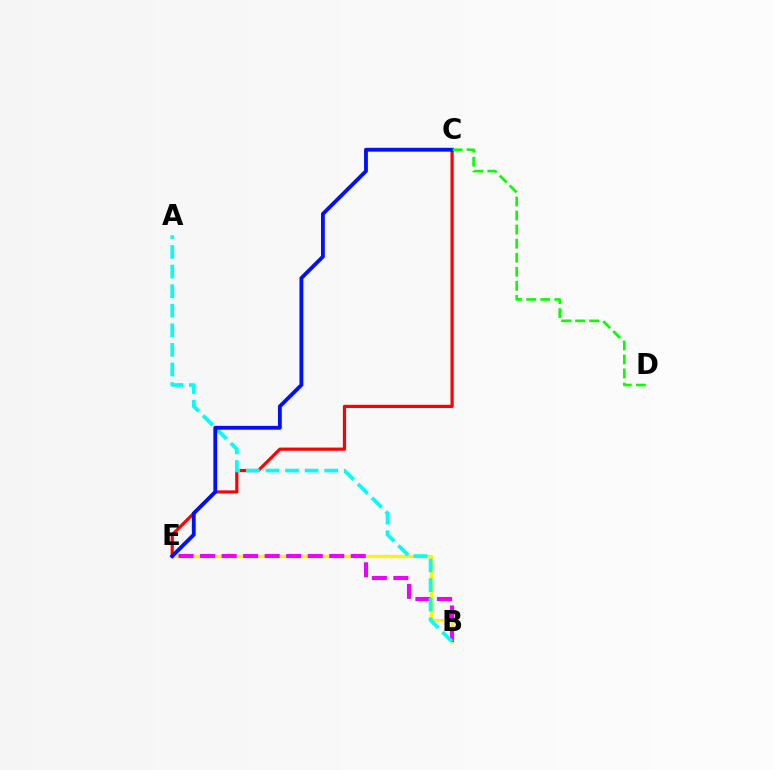{('B', 'E'): [{'color': '#fcf500', 'line_style': 'solid', 'thickness': 2.31}, {'color': '#ee00ff', 'line_style': 'dashed', 'thickness': 2.92}], ('C', 'E'): [{'color': '#ff0000', 'line_style': 'solid', 'thickness': 2.29}, {'color': '#0010ff', 'line_style': 'solid', 'thickness': 2.77}], ('A', 'B'): [{'color': '#00fff6', 'line_style': 'dashed', 'thickness': 2.66}], ('C', 'D'): [{'color': '#08ff00', 'line_style': 'dashed', 'thickness': 1.91}]}